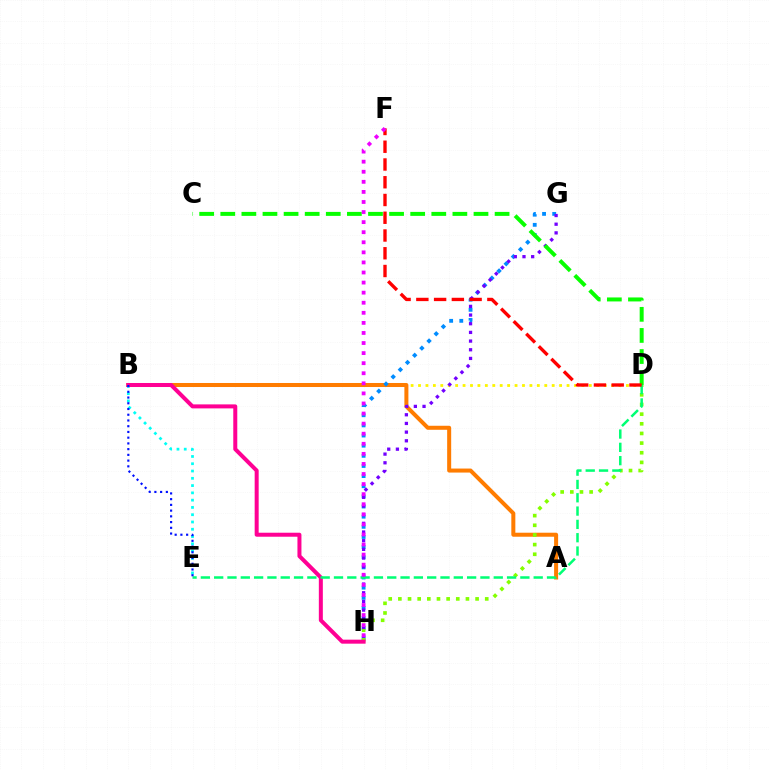{('B', 'D'): [{'color': '#fcf500', 'line_style': 'dotted', 'thickness': 2.02}], ('A', 'B'): [{'color': '#ff7c00', 'line_style': 'solid', 'thickness': 2.89}], ('G', 'H'): [{'color': '#008cff', 'line_style': 'dotted', 'thickness': 2.76}, {'color': '#7200ff', 'line_style': 'dotted', 'thickness': 2.36}], ('D', 'H'): [{'color': '#84ff00', 'line_style': 'dotted', 'thickness': 2.62}], ('B', 'E'): [{'color': '#00fff6', 'line_style': 'dotted', 'thickness': 1.98}, {'color': '#0010ff', 'line_style': 'dotted', 'thickness': 1.56}], ('C', 'D'): [{'color': '#08ff00', 'line_style': 'dashed', 'thickness': 2.87}], ('B', 'H'): [{'color': '#ff0094', 'line_style': 'solid', 'thickness': 2.88}], ('D', 'E'): [{'color': '#00ff74', 'line_style': 'dashed', 'thickness': 1.81}], ('D', 'F'): [{'color': '#ff0000', 'line_style': 'dashed', 'thickness': 2.41}], ('F', 'H'): [{'color': '#ee00ff', 'line_style': 'dotted', 'thickness': 2.74}]}